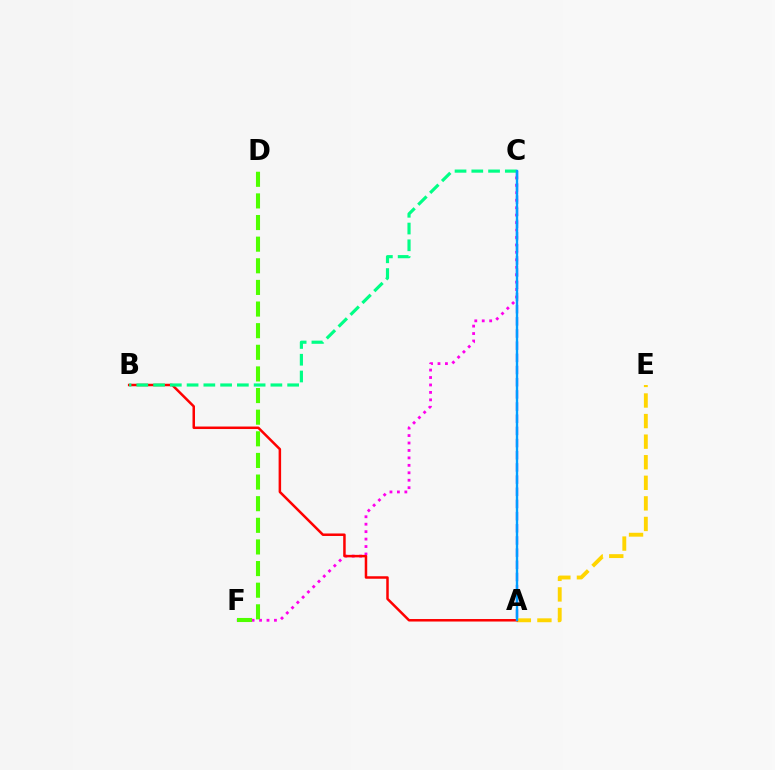{('C', 'F'): [{'color': '#ff00ed', 'line_style': 'dotted', 'thickness': 2.02}], ('A', 'E'): [{'color': '#ffd500', 'line_style': 'dashed', 'thickness': 2.8}], ('A', 'C'): [{'color': '#3700ff', 'line_style': 'dashed', 'thickness': 1.65}, {'color': '#009eff', 'line_style': 'solid', 'thickness': 1.7}], ('A', 'B'): [{'color': '#ff0000', 'line_style': 'solid', 'thickness': 1.8}], ('B', 'C'): [{'color': '#00ff86', 'line_style': 'dashed', 'thickness': 2.28}], ('D', 'F'): [{'color': '#4fff00', 'line_style': 'dashed', 'thickness': 2.94}]}